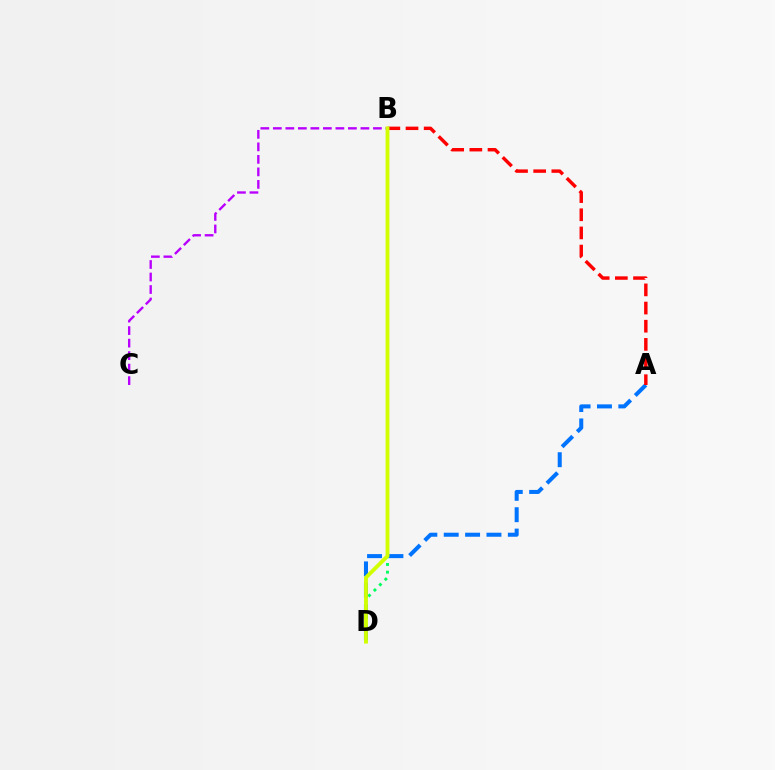{('B', 'D'): [{'color': '#00ff5c', 'line_style': 'dotted', 'thickness': 2.09}, {'color': '#d1ff00', 'line_style': 'solid', 'thickness': 2.76}], ('A', 'D'): [{'color': '#0074ff', 'line_style': 'dashed', 'thickness': 2.9}], ('B', 'C'): [{'color': '#b900ff', 'line_style': 'dashed', 'thickness': 1.7}], ('A', 'B'): [{'color': '#ff0000', 'line_style': 'dashed', 'thickness': 2.47}]}